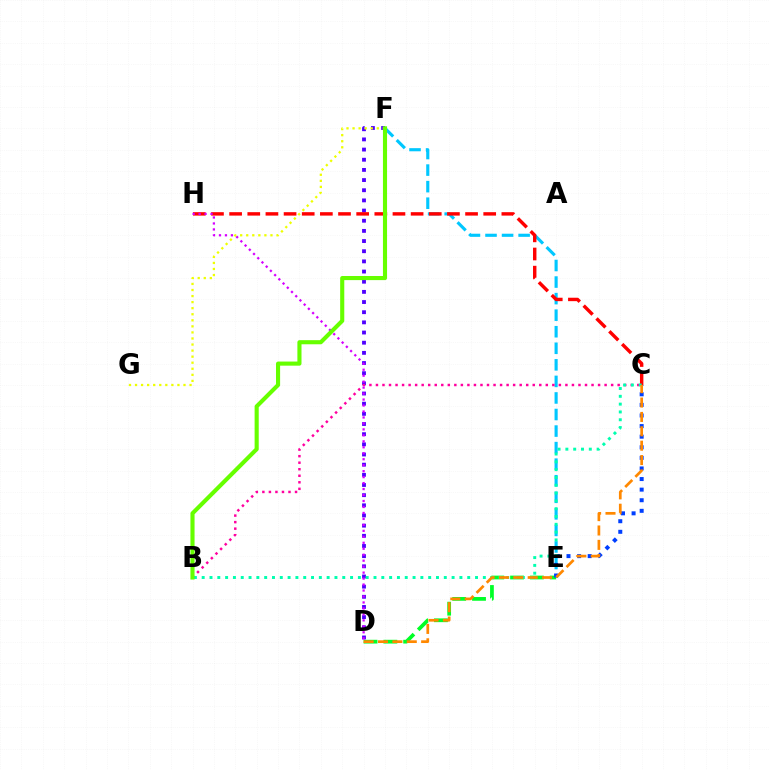{('D', 'E'): [{'color': '#00ff27', 'line_style': 'dashed', 'thickness': 2.69}], ('E', 'F'): [{'color': '#00c7ff', 'line_style': 'dashed', 'thickness': 2.25}], ('D', 'F'): [{'color': '#4f00ff', 'line_style': 'dotted', 'thickness': 2.76}], ('C', 'H'): [{'color': '#ff0000', 'line_style': 'dashed', 'thickness': 2.47}], ('C', 'E'): [{'color': '#003fff', 'line_style': 'dotted', 'thickness': 2.88}], ('B', 'C'): [{'color': '#ff00a0', 'line_style': 'dotted', 'thickness': 1.78}, {'color': '#00ffaf', 'line_style': 'dotted', 'thickness': 2.12}], ('C', 'D'): [{'color': '#ff8800', 'line_style': 'dashed', 'thickness': 1.95}], ('D', 'H'): [{'color': '#d600ff', 'line_style': 'dotted', 'thickness': 1.62}], ('F', 'G'): [{'color': '#eeff00', 'line_style': 'dotted', 'thickness': 1.65}], ('B', 'F'): [{'color': '#66ff00', 'line_style': 'solid', 'thickness': 2.96}]}